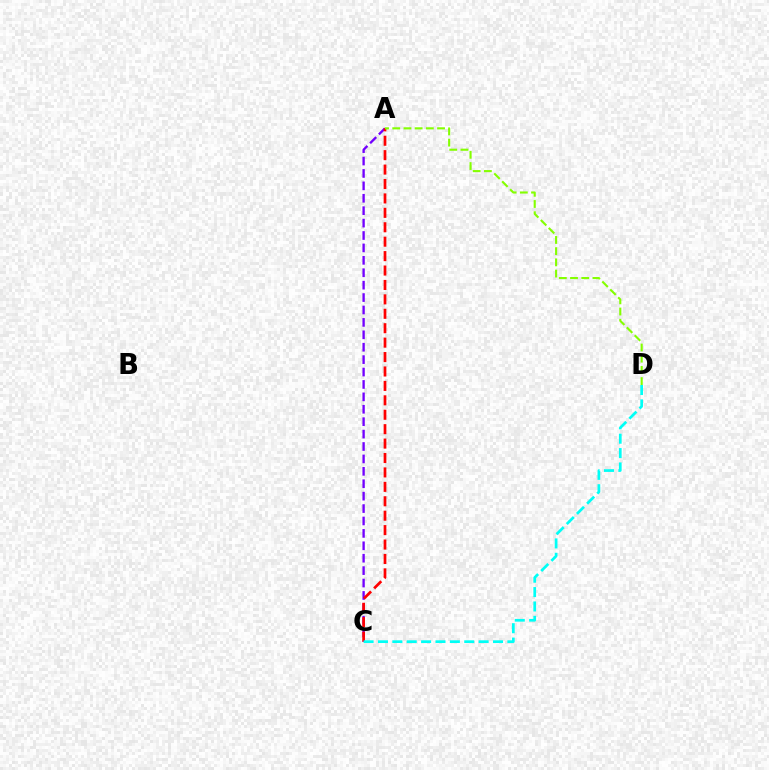{('A', 'C'): [{'color': '#7200ff', 'line_style': 'dashed', 'thickness': 1.69}, {'color': '#ff0000', 'line_style': 'dashed', 'thickness': 1.96}], ('A', 'D'): [{'color': '#84ff00', 'line_style': 'dashed', 'thickness': 1.52}], ('C', 'D'): [{'color': '#00fff6', 'line_style': 'dashed', 'thickness': 1.95}]}